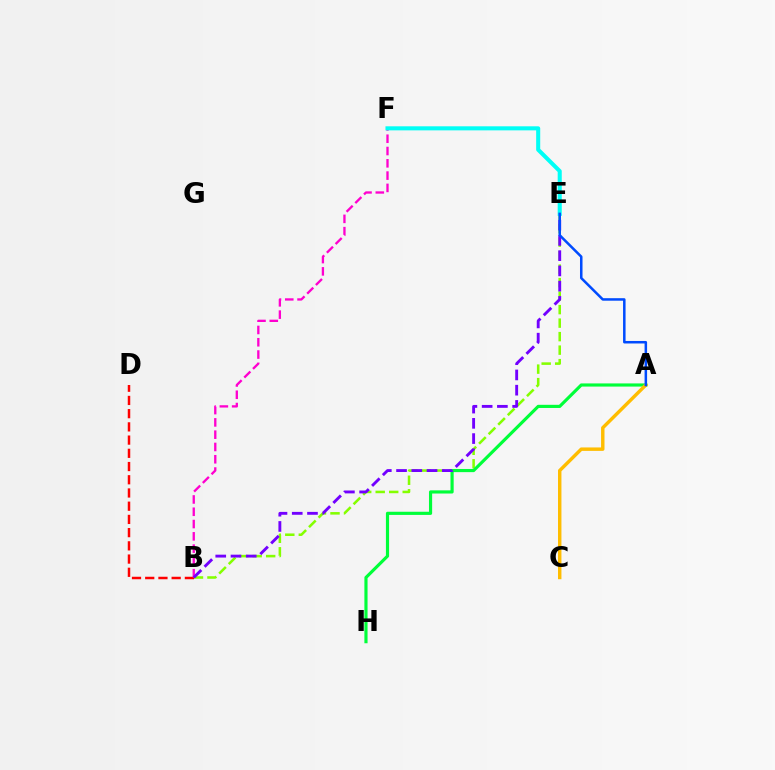{('B', 'E'): [{'color': '#84ff00', 'line_style': 'dashed', 'thickness': 1.83}, {'color': '#7200ff', 'line_style': 'dashed', 'thickness': 2.07}], ('B', 'D'): [{'color': '#ff0000', 'line_style': 'dashed', 'thickness': 1.8}], ('B', 'F'): [{'color': '#ff00cf', 'line_style': 'dashed', 'thickness': 1.67}], ('A', 'H'): [{'color': '#00ff39', 'line_style': 'solid', 'thickness': 2.27}], ('A', 'C'): [{'color': '#ffbd00', 'line_style': 'solid', 'thickness': 2.47}], ('E', 'F'): [{'color': '#00fff6', 'line_style': 'solid', 'thickness': 2.92}], ('A', 'E'): [{'color': '#004bff', 'line_style': 'solid', 'thickness': 1.81}]}